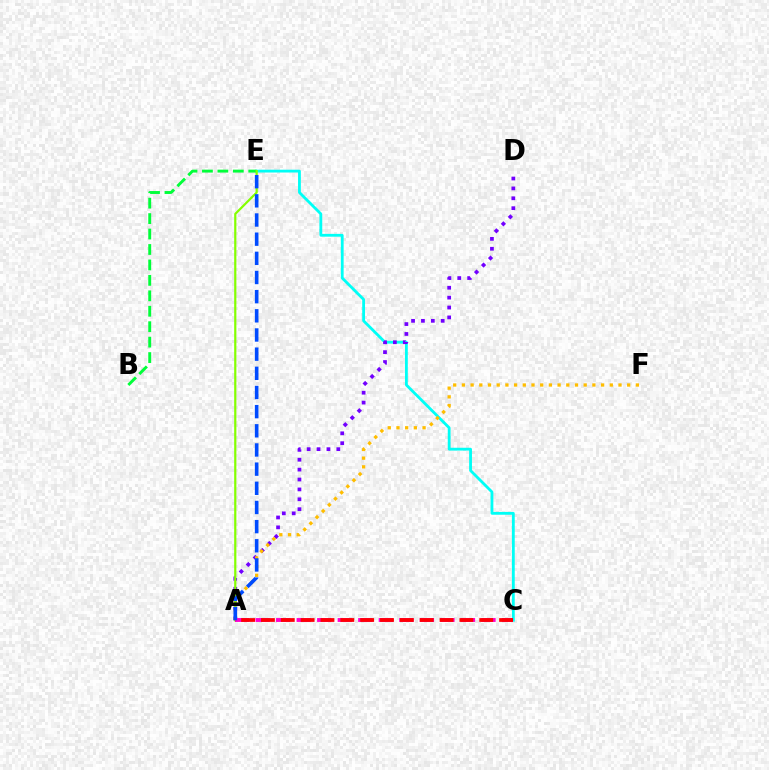{('C', 'E'): [{'color': '#00fff6', 'line_style': 'solid', 'thickness': 2.02}], ('B', 'E'): [{'color': '#00ff39', 'line_style': 'dashed', 'thickness': 2.1}], ('A', 'D'): [{'color': '#7200ff', 'line_style': 'dotted', 'thickness': 2.69}], ('A', 'F'): [{'color': '#ffbd00', 'line_style': 'dotted', 'thickness': 2.36}], ('A', 'E'): [{'color': '#84ff00', 'line_style': 'solid', 'thickness': 1.59}, {'color': '#004bff', 'line_style': 'dashed', 'thickness': 2.6}], ('A', 'C'): [{'color': '#ff00cf', 'line_style': 'dashed', 'thickness': 2.79}, {'color': '#ff0000', 'line_style': 'dashed', 'thickness': 2.7}]}